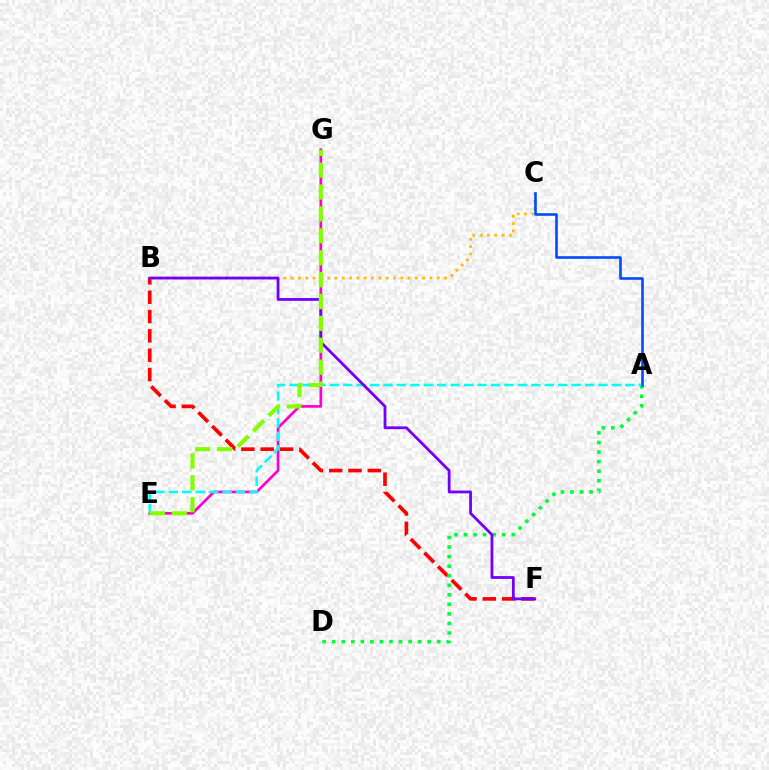{('B', 'C'): [{'color': '#ffbd00', 'line_style': 'dotted', 'thickness': 1.99}], ('B', 'F'): [{'color': '#ff0000', 'line_style': 'dashed', 'thickness': 2.62}, {'color': '#7200ff', 'line_style': 'solid', 'thickness': 2.01}], ('A', 'D'): [{'color': '#00ff39', 'line_style': 'dotted', 'thickness': 2.59}], ('E', 'G'): [{'color': '#ff00cf', 'line_style': 'solid', 'thickness': 1.94}, {'color': '#84ff00', 'line_style': 'dashed', 'thickness': 2.97}], ('A', 'E'): [{'color': '#00fff6', 'line_style': 'dashed', 'thickness': 1.83}], ('A', 'C'): [{'color': '#004bff', 'line_style': 'solid', 'thickness': 1.87}]}